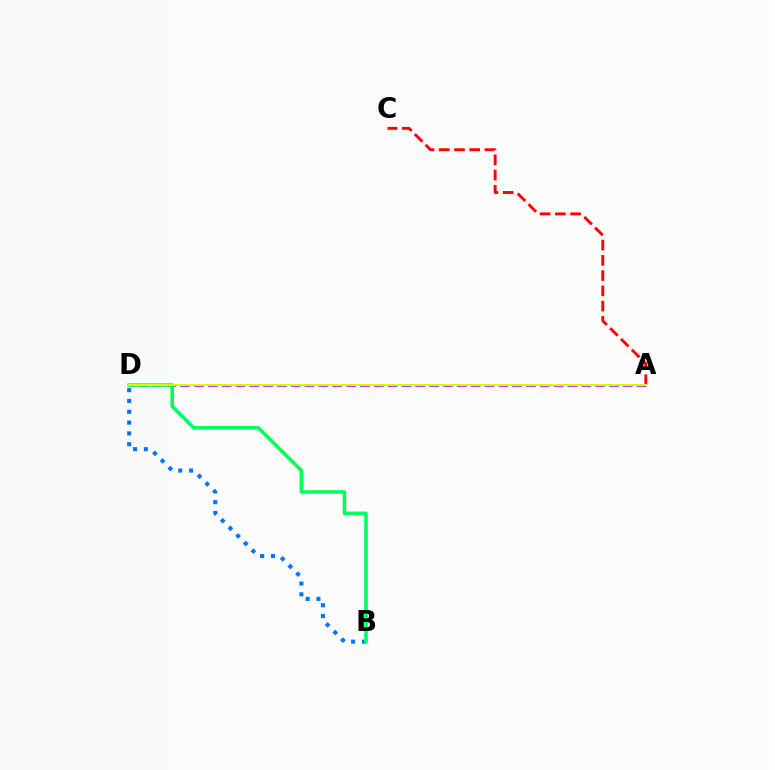{('A', 'D'): [{'color': '#b900ff', 'line_style': 'dashed', 'thickness': 1.88}, {'color': '#d1ff00', 'line_style': 'solid', 'thickness': 1.5}], ('B', 'D'): [{'color': '#0074ff', 'line_style': 'dotted', 'thickness': 2.94}, {'color': '#00ff5c', 'line_style': 'solid', 'thickness': 2.58}], ('A', 'C'): [{'color': '#ff0000', 'line_style': 'dashed', 'thickness': 2.07}]}